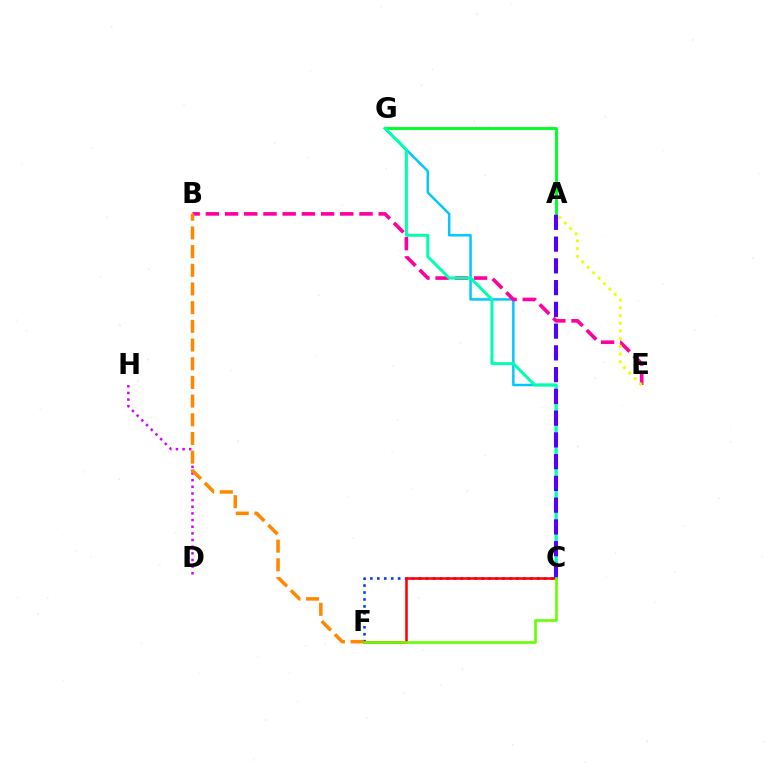{('D', 'H'): [{'color': '#d600ff', 'line_style': 'dotted', 'thickness': 1.81}], ('C', 'G'): [{'color': '#00c7ff', 'line_style': 'solid', 'thickness': 1.78}, {'color': '#00ffaf', 'line_style': 'solid', 'thickness': 2.16}], ('A', 'G'): [{'color': '#00ff27', 'line_style': 'solid', 'thickness': 2.1}], ('B', 'E'): [{'color': '#ff00a0', 'line_style': 'dashed', 'thickness': 2.61}], ('C', 'F'): [{'color': '#003fff', 'line_style': 'dotted', 'thickness': 1.89}, {'color': '#ff0000', 'line_style': 'solid', 'thickness': 1.84}, {'color': '#66ff00', 'line_style': 'solid', 'thickness': 1.9}], ('B', 'F'): [{'color': '#ff8800', 'line_style': 'dashed', 'thickness': 2.54}], ('A', 'C'): [{'color': '#4f00ff', 'line_style': 'dashed', 'thickness': 2.96}], ('A', 'E'): [{'color': '#eeff00', 'line_style': 'dotted', 'thickness': 2.09}]}